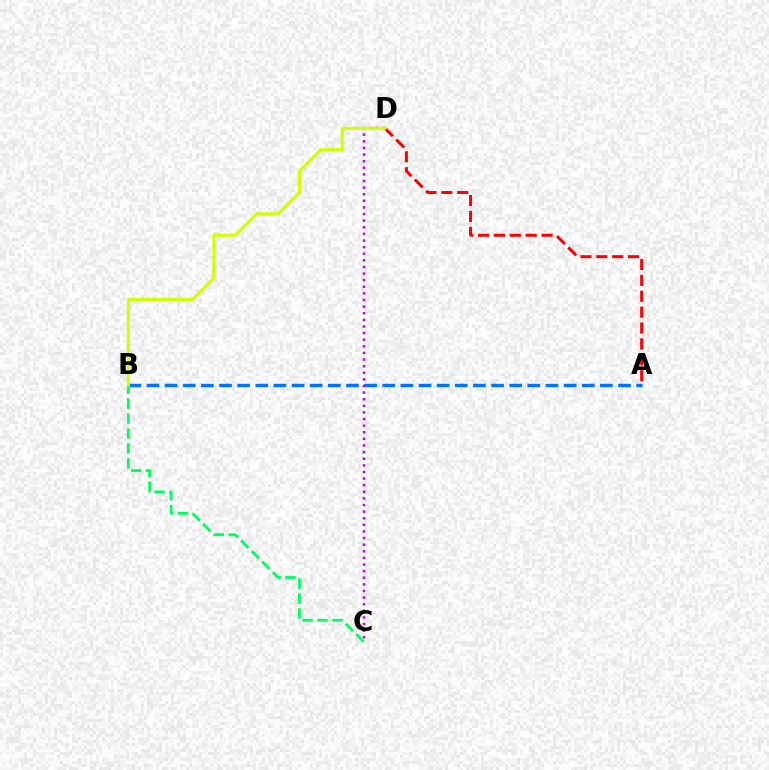{('A', 'D'): [{'color': '#ff0000', 'line_style': 'dashed', 'thickness': 2.16}], ('A', 'B'): [{'color': '#0074ff', 'line_style': 'dashed', 'thickness': 2.46}], ('C', 'D'): [{'color': '#b900ff', 'line_style': 'dotted', 'thickness': 1.8}], ('B', 'C'): [{'color': '#00ff5c', 'line_style': 'dashed', 'thickness': 2.03}], ('B', 'D'): [{'color': '#d1ff00', 'line_style': 'solid', 'thickness': 2.21}]}